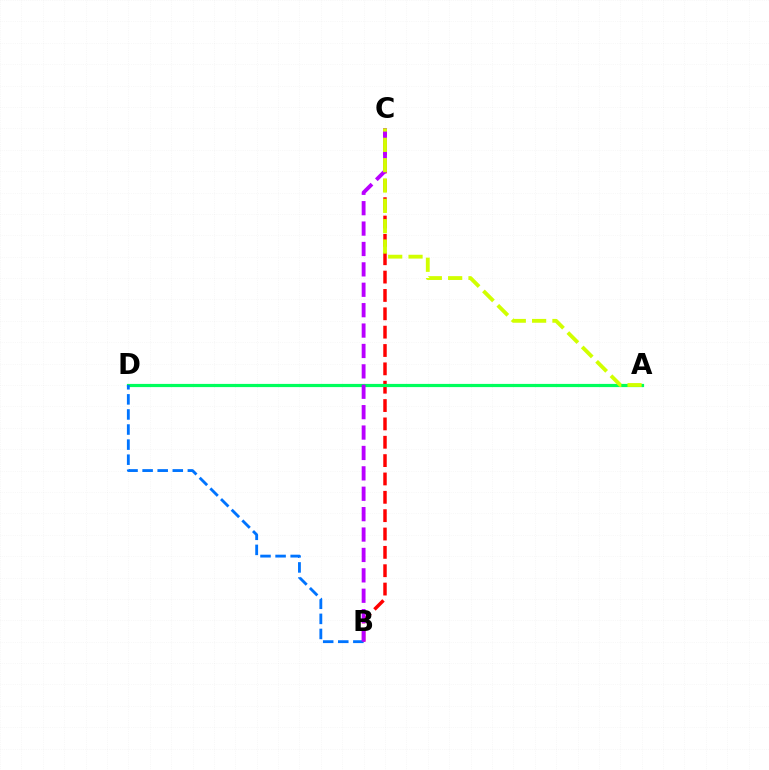{('B', 'C'): [{'color': '#ff0000', 'line_style': 'dashed', 'thickness': 2.49}, {'color': '#b900ff', 'line_style': 'dashed', 'thickness': 2.77}], ('A', 'D'): [{'color': '#00ff5c', 'line_style': 'solid', 'thickness': 2.3}], ('B', 'D'): [{'color': '#0074ff', 'line_style': 'dashed', 'thickness': 2.05}], ('A', 'C'): [{'color': '#d1ff00', 'line_style': 'dashed', 'thickness': 2.76}]}